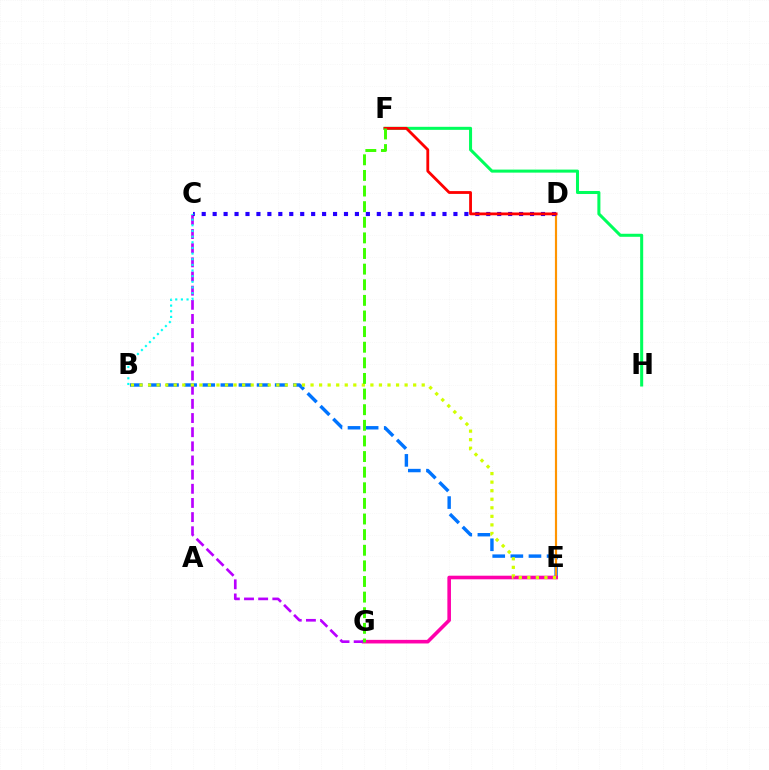{('F', 'H'): [{'color': '#00ff5c', 'line_style': 'solid', 'thickness': 2.18}], ('B', 'E'): [{'color': '#0074ff', 'line_style': 'dashed', 'thickness': 2.46}, {'color': '#d1ff00', 'line_style': 'dotted', 'thickness': 2.32}], ('D', 'E'): [{'color': '#ff9400', 'line_style': 'solid', 'thickness': 1.57}], ('E', 'G'): [{'color': '#ff00ac', 'line_style': 'solid', 'thickness': 2.59}], ('C', 'G'): [{'color': '#b900ff', 'line_style': 'dashed', 'thickness': 1.92}], ('C', 'D'): [{'color': '#2500ff', 'line_style': 'dotted', 'thickness': 2.97}], ('D', 'F'): [{'color': '#ff0000', 'line_style': 'solid', 'thickness': 2.03}], ('F', 'G'): [{'color': '#3dff00', 'line_style': 'dashed', 'thickness': 2.12}], ('B', 'C'): [{'color': '#00fff6', 'line_style': 'dotted', 'thickness': 1.53}]}